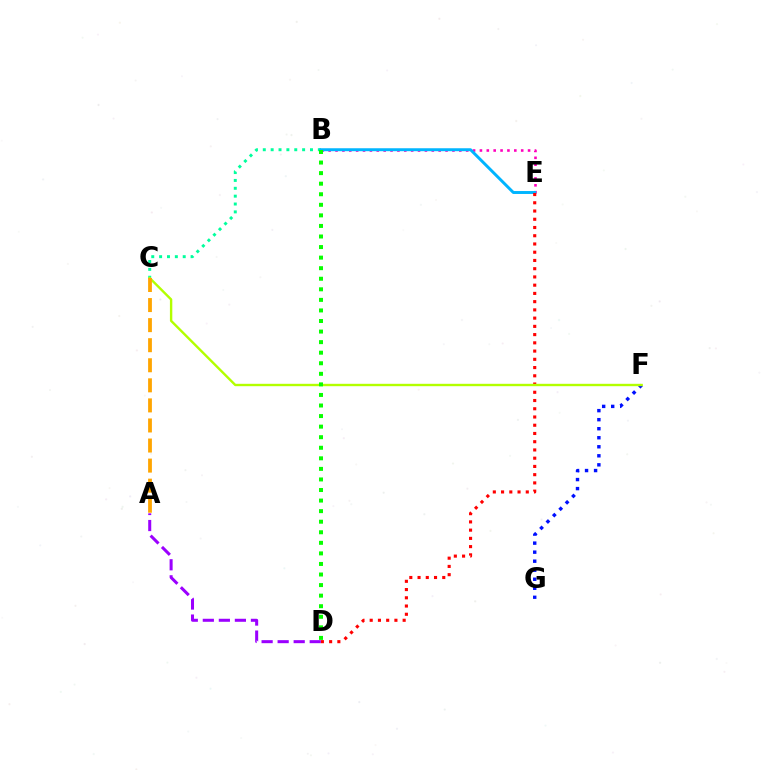{('F', 'G'): [{'color': '#0010ff', 'line_style': 'dotted', 'thickness': 2.45}], ('B', 'C'): [{'color': '#00ff9d', 'line_style': 'dotted', 'thickness': 2.14}], ('B', 'E'): [{'color': '#ff00bd', 'line_style': 'dotted', 'thickness': 1.87}, {'color': '#00b5ff', 'line_style': 'solid', 'thickness': 2.12}], ('D', 'E'): [{'color': '#ff0000', 'line_style': 'dotted', 'thickness': 2.24}], ('C', 'F'): [{'color': '#b3ff00', 'line_style': 'solid', 'thickness': 1.72}], ('A', 'D'): [{'color': '#9b00ff', 'line_style': 'dashed', 'thickness': 2.18}], ('A', 'C'): [{'color': '#ffa500', 'line_style': 'dashed', 'thickness': 2.73}], ('B', 'D'): [{'color': '#08ff00', 'line_style': 'dotted', 'thickness': 2.87}]}